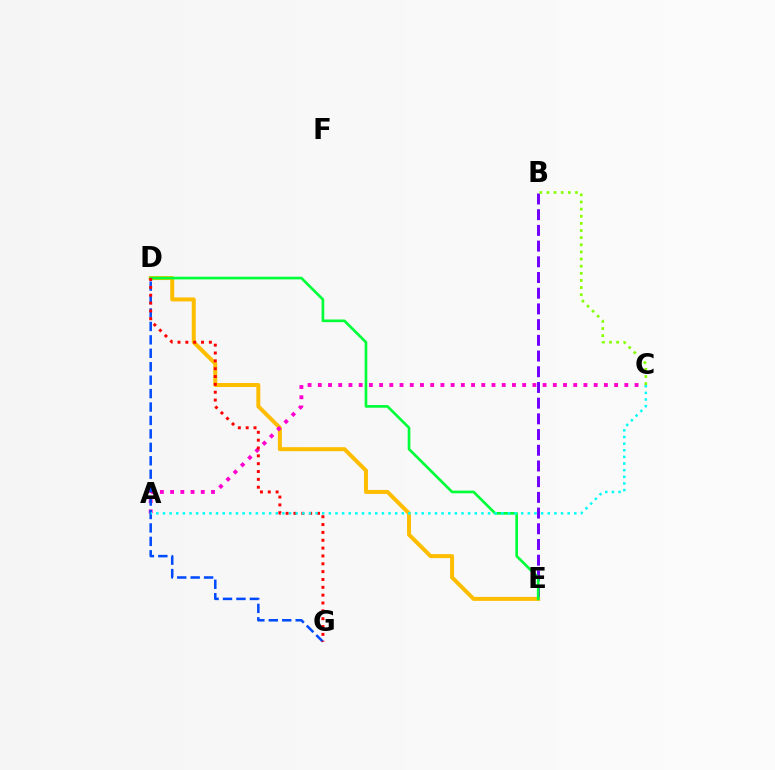{('D', 'E'): [{'color': '#ffbd00', 'line_style': 'solid', 'thickness': 2.87}, {'color': '#00ff39', 'line_style': 'solid', 'thickness': 1.92}], ('A', 'C'): [{'color': '#ff00cf', 'line_style': 'dotted', 'thickness': 2.78}, {'color': '#00fff6', 'line_style': 'dotted', 'thickness': 1.8}], ('D', 'G'): [{'color': '#004bff', 'line_style': 'dashed', 'thickness': 1.83}, {'color': '#ff0000', 'line_style': 'dotted', 'thickness': 2.13}], ('B', 'E'): [{'color': '#7200ff', 'line_style': 'dashed', 'thickness': 2.13}], ('B', 'C'): [{'color': '#84ff00', 'line_style': 'dotted', 'thickness': 1.94}]}